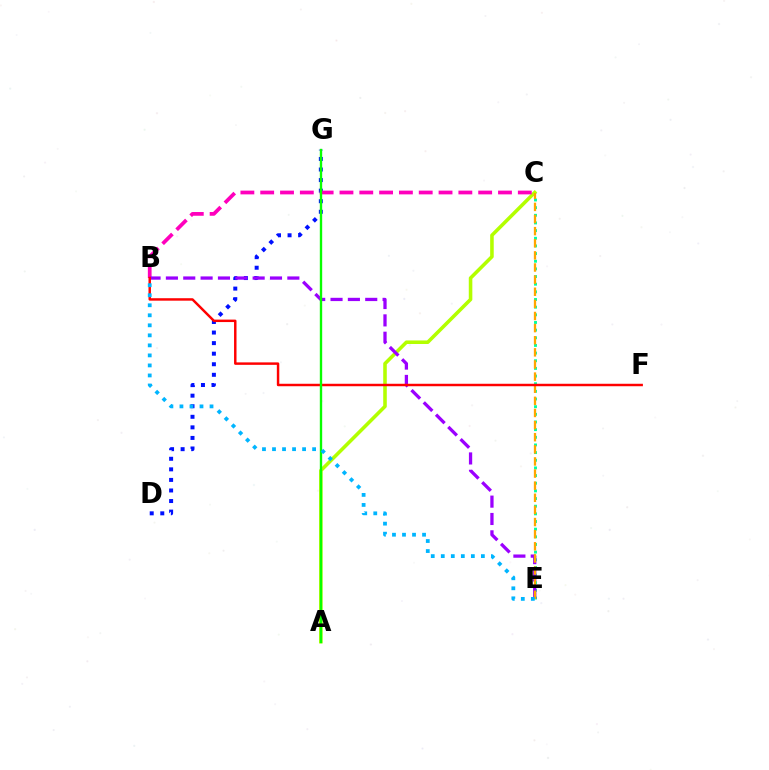{('A', 'C'): [{'color': '#b3ff00', 'line_style': 'solid', 'thickness': 2.57}], ('C', 'E'): [{'color': '#00ff9d', 'line_style': 'dotted', 'thickness': 2.08}, {'color': '#ffa500', 'line_style': 'dashed', 'thickness': 1.65}], ('D', 'G'): [{'color': '#0010ff', 'line_style': 'dotted', 'thickness': 2.87}], ('B', 'C'): [{'color': '#ff00bd', 'line_style': 'dashed', 'thickness': 2.69}], ('B', 'E'): [{'color': '#9b00ff', 'line_style': 'dashed', 'thickness': 2.36}, {'color': '#00b5ff', 'line_style': 'dotted', 'thickness': 2.72}], ('B', 'F'): [{'color': '#ff0000', 'line_style': 'solid', 'thickness': 1.77}], ('A', 'G'): [{'color': '#08ff00', 'line_style': 'solid', 'thickness': 1.71}]}